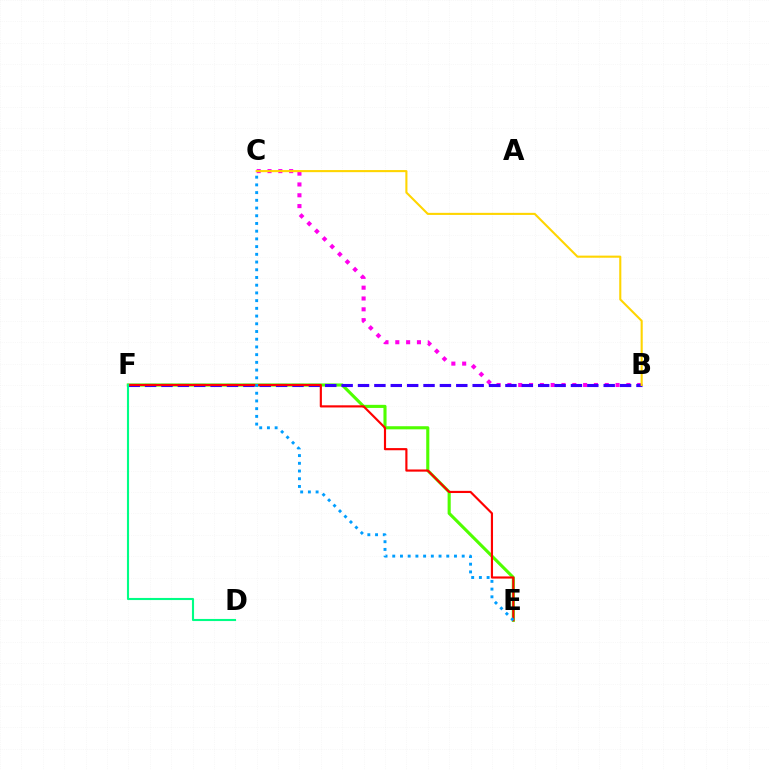{('B', 'C'): [{'color': '#ff00ed', 'line_style': 'dotted', 'thickness': 2.94}, {'color': '#ffd500', 'line_style': 'solid', 'thickness': 1.51}], ('E', 'F'): [{'color': '#4fff00', 'line_style': 'solid', 'thickness': 2.23}, {'color': '#ff0000', 'line_style': 'solid', 'thickness': 1.55}], ('B', 'F'): [{'color': '#3700ff', 'line_style': 'dashed', 'thickness': 2.23}], ('D', 'F'): [{'color': '#00ff86', 'line_style': 'solid', 'thickness': 1.52}], ('C', 'E'): [{'color': '#009eff', 'line_style': 'dotted', 'thickness': 2.1}]}